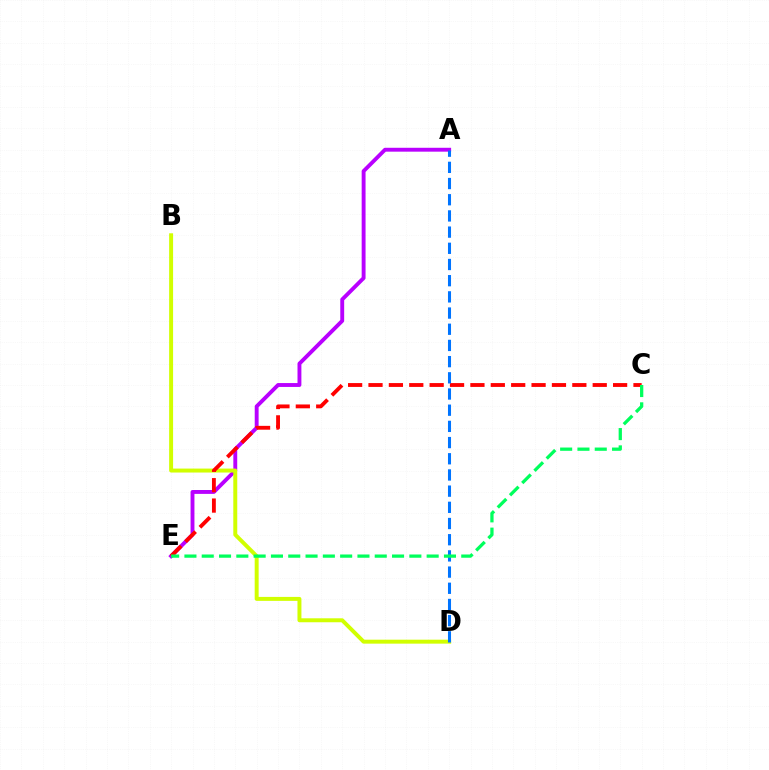{('A', 'E'): [{'color': '#b900ff', 'line_style': 'solid', 'thickness': 2.8}], ('B', 'D'): [{'color': '#d1ff00', 'line_style': 'solid', 'thickness': 2.85}], ('C', 'E'): [{'color': '#ff0000', 'line_style': 'dashed', 'thickness': 2.77}, {'color': '#00ff5c', 'line_style': 'dashed', 'thickness': 2.35}], ('A', 'D'): [{'color': '#0074ff', 'line_style': 'dashed', 'thickness': 2.2}]}